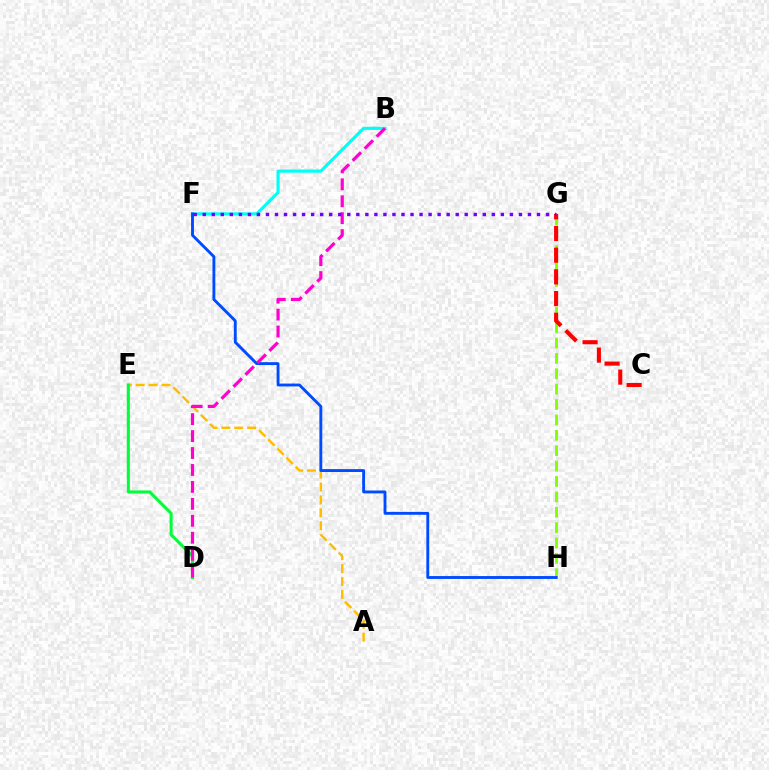{('G', 'H'): [{'color': '#84ff00', 'line_style': 'dashed', 'thickness': 2.09}], ('A', 'E'): [{'color': '#ffbd00', 'line_style': 'dashed', 'thickness': 1.75}], ('D', 'E'): [{'color': '#00ff39', 'line_style': 'solid', 'thickness': 2.21}], ('B', 'F'): [{'color': '#00fff6', 'line_style': 'solid', 'thickness': 2.27}], ('C', 'G'): [{'color': '#ff0000', 'line_style': 'dashed', 'thickness': 2.95}], ('F', 'H'): [{'color': '#004bff', 'line_style': 'solid', 'thickness': 2.07}], ('B', 'D'): [{'color': '#ff00cf', 'line_style': 'dashed', 'thickness': 2.3}], ('F', 'G'): [{'color': '#7200ff', 'line_style': 'dotted', 'thickness': 2.45}]}